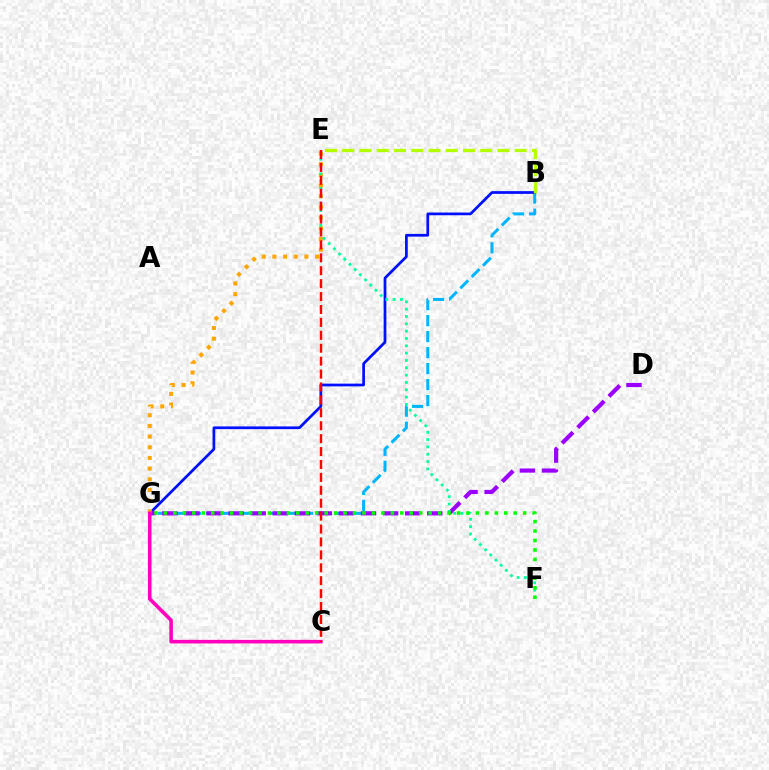{('B', 'G'): [{'color': '#00b5ff', 'line_style': 'dashed', 'thickness': 2.17}, {'color': '#0010ff', 'line_style': 'solid', 'thickness': 1.97}], ('D', 'G'): [{'color': '#9b00ff', 'line_style': 'dashed', 'thickness': 3.0}], ('B', 'E'): [{'color': '#b3ff00', 'line_style': 'dashed', 'thickness': 2.34}], ('E', 'G'): [{'color': '#ffa500', 'line_style': 'dotted', 'thickness': 2.9}], ('E', 'F'): [{'color': '#00ff9d', 'line_style': 'dotted', 'thickness': 1.99}], ('F', 'G'): [{'color': '#08ff00', 'line_style': 'dotted', 'thickness': 2.57}], ('C', 'G'): [{'color': '#ff00bd', 'line_style': 'solid', 'thickness': 2.58}], ('C', 'E'): [{'color': '#ff0000', 'line_style': 'dashed', 'thickness': 1.75}]}